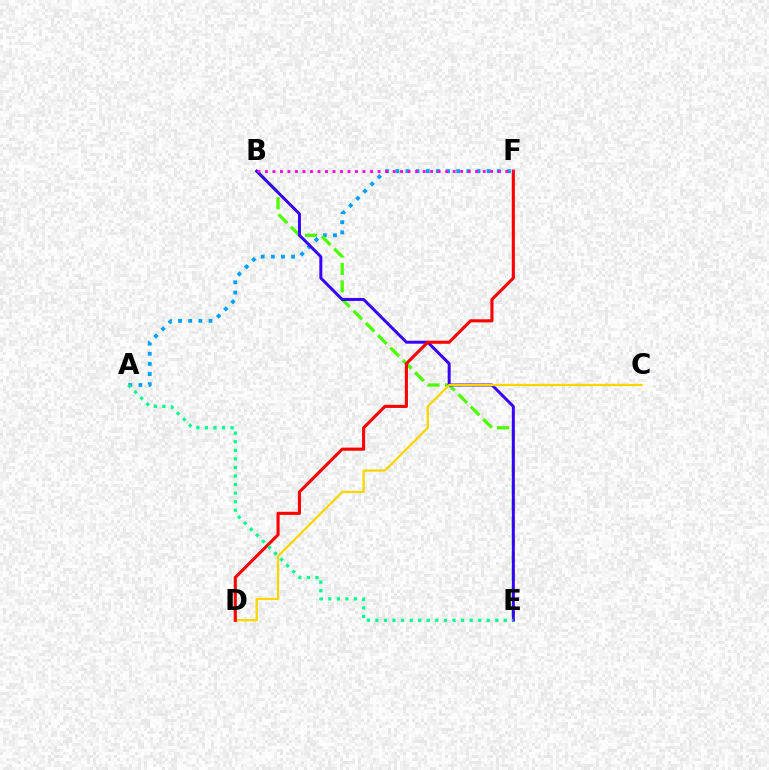{('A', 'F'): [{'color': '#009eff', 'line_style': 'dotted', 'thickness': 2.76}], ('B', 'E'): [{'color': '#4fff00', 'line_style': 'dashed', 'thickness': 2.37}, {'color': '#3700ff', 'line_style': 'solid', 'thickness': 2.14}], ('C', 'D'): [{'color': '#ffd500', 'line_style': 'solid', 'thickness': 1.64}], ('D', 'F'): [{'color': '#ff0000', 'line_style': 'solid', 'thickness': 2.24}], ('A', 'E'): [{'color': '#00ff86', 'line_style': 'dotted', 'thickness': 2.33}], ('B', 'F'): [{'color': '#ff00ed', 'line_style': 'dotted', 'thickness': 2.04}]}